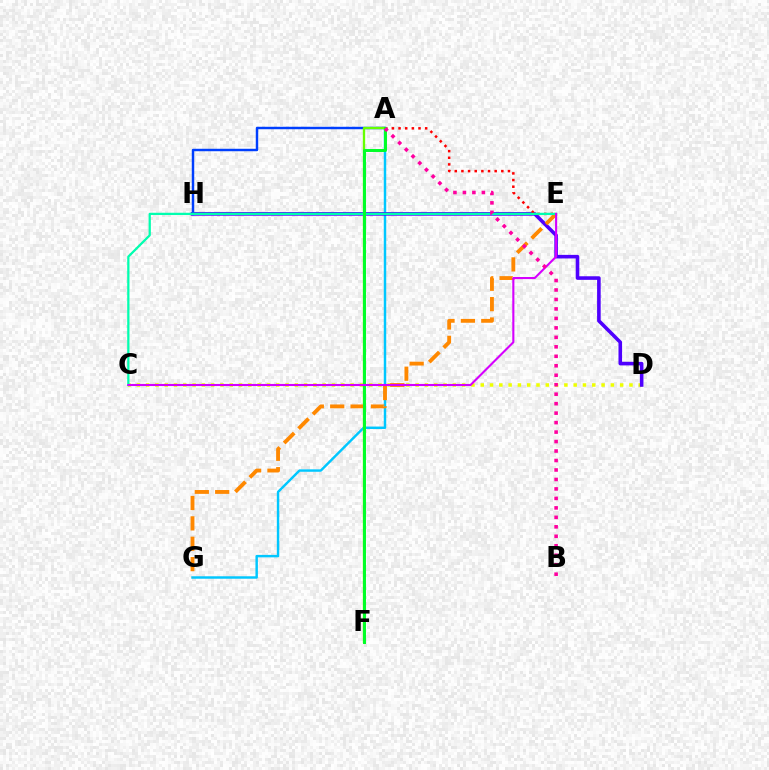{('A', 'G'): [{'color': '#00c7ff', 'line_style': 'solid', 'thickness': 1.76}], ('C', 'D'): [{'color': '#eeff00', 'line_style': 'dotted', 'thickness': 2.53}], ('D', 'H'): [{'color': '#4f00ff', 'line_style': 'solid', 'thickness': 2.58}], ('A', 'H'): [{'color': '#003fff', 'line_style': 'solid', 'thickness': 1.76}], ('A', 'F'): [{'color': '#66ff00', 'line_style': 'solid', 'thickness': 1.68}, {'color': '#00ff27', 'line_style': 'solid', 'thickness': 2.14}], ('A', 'E'): [{'color': '#ff0000', 'line_style': 'dotted', 'thickness': 1.81}], ('E', 'G'): [{'color': '#ff8800', 'line_style': 'dashed', 'thickness': 2.77}], ('C', 'E'): [{'color': '#00ffaf', 'line_style': 'solid', 'thickness': 1.62}, {'color': '#d600ff', 'line_style': 'solid', 'thickness': 1.52}], ('A', 'B'): [{'color': '#ff00a0', 'line_style': 'dotted', 'thickness': 2.57}]}